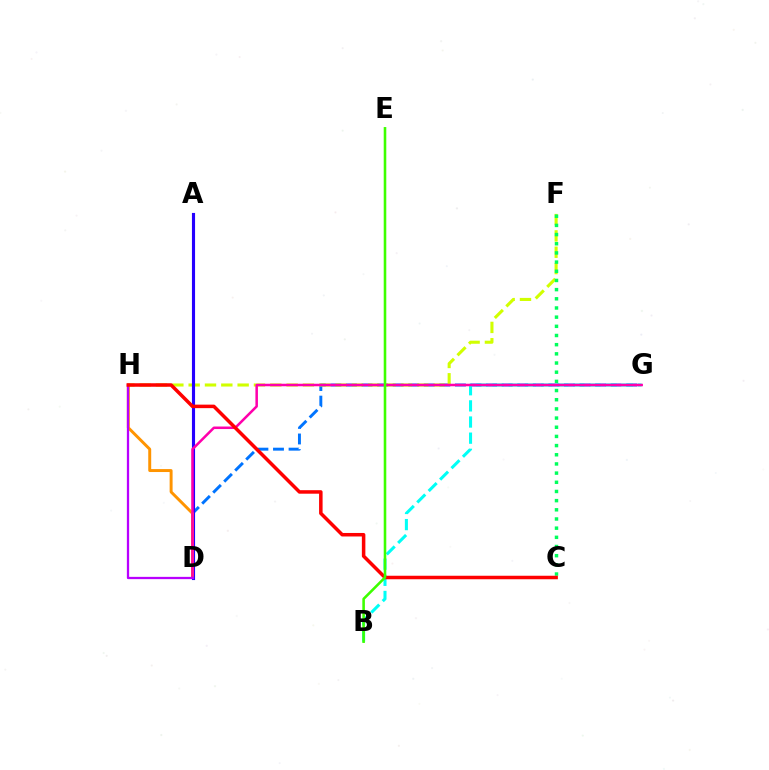{('D', 'G'): [{'color': '#0074ff', 'line_style': 'dashed', 'thickness': 2.12}, {'color': '#ff00ac', 'line_style': 'solid', 'thickness': 1.82}], ('F', 'H'): [{'color': '#d1ff00', 'line_style': 'dashed', 'thickness': 2.22}], ('A', 'D'): [{'color': '#2500ff', 'line_style': 'solid', 'thickness': 2.25}], ('B', 'G'): [{'color': '#00fff6', 'line_style': 'dashed', 'thickness': 2.19}], ('D', 'H'): [{'color': '#ff9400', 'line_style': 'solid', 'thickness': 2.12}, {'color': '#b900ff', 'line_style': 'solid', 'thickness': 1.63}], ('C', 'F'): [{'color': '#00ff5c', 'line_style': 'dotted', 'thickness': 2.49}], ('C', 'H'): [{'color': '#ff0000', 'line_style': 'solid', 'thickness': 2.53}], ('B', 'E'): [{'color': '#3dff00', 'line_style': 'solid', 'thickness': 1.86}]}